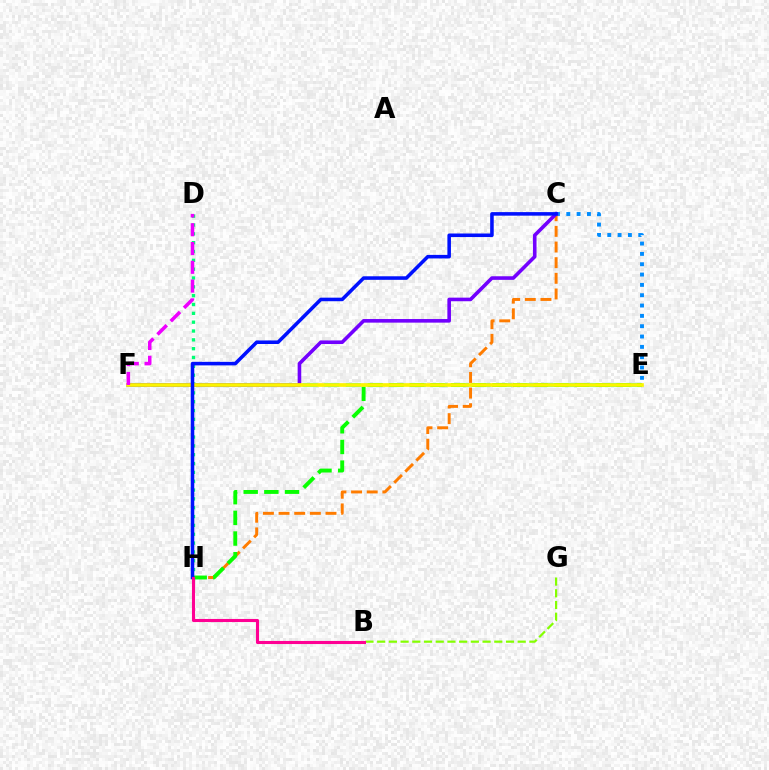{('B', 'G'): [{'color': '#84ff00', 'line_style': 'dashed', 'thickness': 1.59}], ('E', 'F'): [{'color': '#00fff6', 'line_style': 'dashed', 'thickness': 2.94}, {'color': '#ff0000', 'line_style': 'dashed', 'thickness': 1.51}, {'color': '#fcf500', 'line_style': 'solid', 'thickness': 2.64}], ('C', 'E'): [{'color': '#008cff', 'line_style': 'dotted', 'thickness': 2.81}], ('C', 'H'): [{'color': '#ff7c00', 'line_style': 'dashed', 'thickness': 2.13}, {'color': '#0010ff', 'line_style': 'solid', 'thickness': 2.56}], ('C', 'F'): [{'color': '#7200ff', 'line_style': 'solid', 'thickness': 2.59}], ('D', 'H'): [{'color': '#00ff74', 'line_style': 'dotted', 'thickness': 2.4}], ('E', 'H'): [{'color': '#08ff00', 'line_style': 'dashed', 'thickness': 2.81}], ('D', 'F'): [{'color': '#ee00ff', 'line_style': 'dashed', 'thickness': 2.55}], ('B', 'H'): [{'color': '#ff0094', 'line_style': 'solid', 'thickness': 2.22}]}